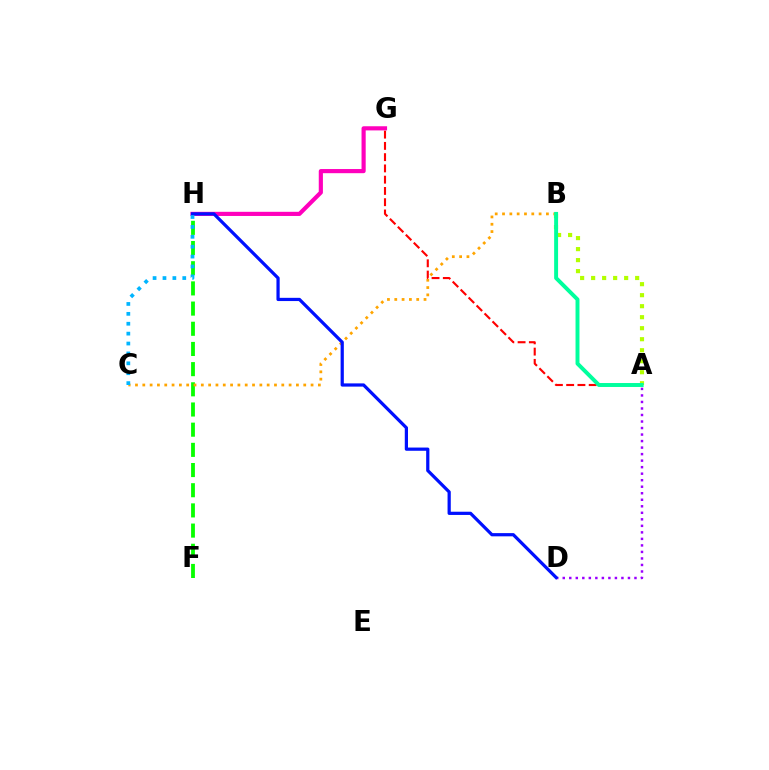{('F', 'H'): [{'color': '#08ff00', 'line_style': 'dashed', 'thickness': 2.74}], ('A', 'D'): [{'color': '#9b00ff', 'line_style': 'dotted', 'thickness': 1.77}], ('B', 'C'): [{'color': '#ffa500', 'line_style': 'dotted', 'thickness': 1.99}], ('G', 'H'): [{'color': '#ff00bd', 'line_style': 'solid', 'thickness': 2.99}], ('A', 'B'): [{'color': '#b3ff00', 'line_style': 'dotted', 'thickness': 2.99}, {'color': '#00ff9d', 'line_style': 'solid', 'thickness': 2.83}], ('D', 'H'): [{'color': '#0010ff', 'line_style': 'solid', 'thickness': 2.32}], ('C', 'H'): [{'color': '#00b5ff', 'line_style': 'dotted', 'thickness': 2.69}], ('A', 'G'): [{'color': '#ff0000', 'line_style': 'dashed', 'thickness': 1.53}]}